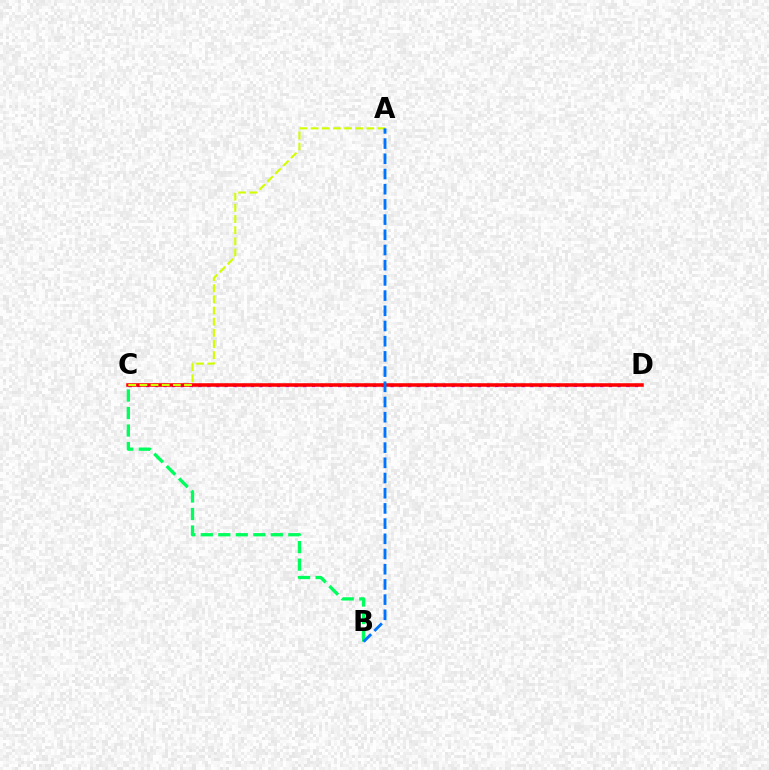{('C', 'D'): [{'color': '#b900ff', 'line_style': 'dotted', 'thickness': 2.37}, {'color': '#ff0000', 'line_style': 'solid', 'thickness': 2.55}], ('B', 'C'): [{'color': '#00ff5c', 'line_style': 'dashed', 'thickness': 2.38}], ('A', 'C'): [{'color': '#d1ff00', 'line_style': 'dashed', 'thickness': 1.51}], ('A', 'B'): [{'color': '#0074ff', 'line_style': 'dashed', 'thickness': 2.07}]}